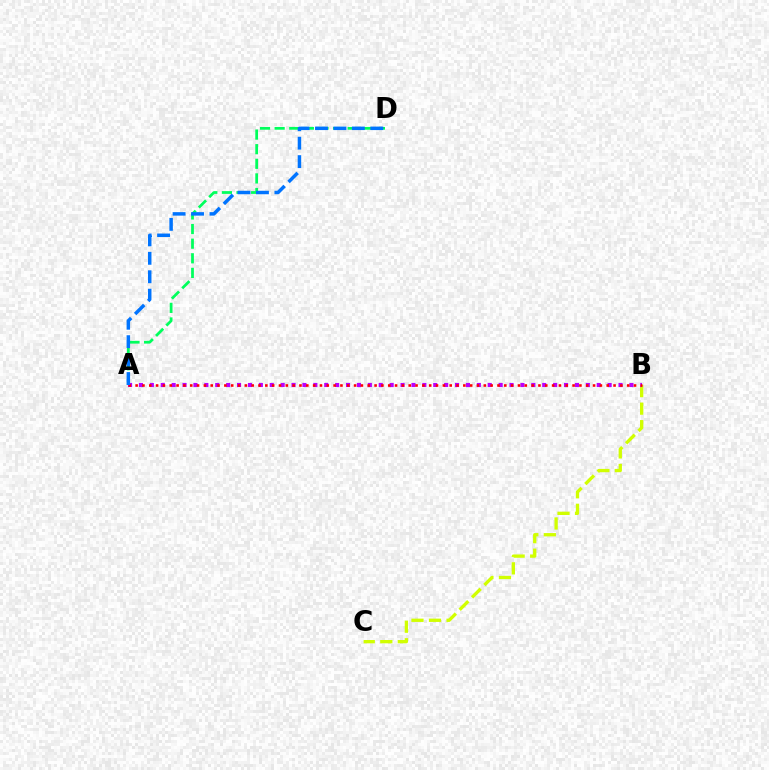{('B', 'C'): [{'color': '#d1ff00', 'line_style': 'dashed', 'thickness': 2.38}], ('A', 'B'): [{'color': '#b900ff', 'line_style': 'dotted', 'thickness': 2.96}, {'color': '#ff0000', 'line_style': 'dotted', 'thickness': 1.86}], ('A', 'D'): [{'color': '#00ff5c', 'line_style': 'dashed', 'thickness': 1.98}, {'color': '#0074ff', 'line_style': 'dashed', 'thickness': 2.51}]}